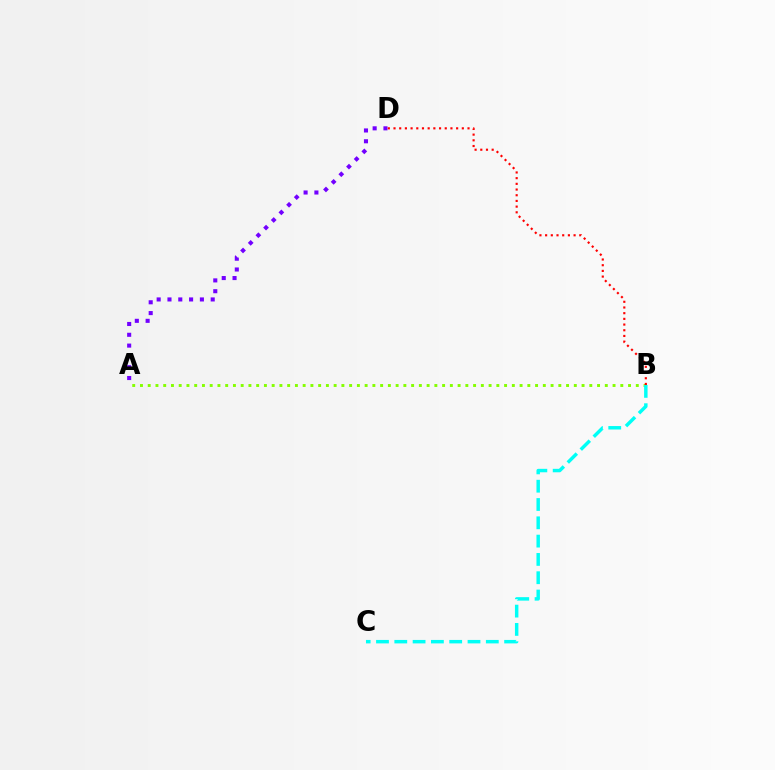{('A', 'B'): [{'color': '#84ff00', 'line_style': 'dotted', 'thickness': 2.1}], ('A', 'D'): [{'color': '#7200ff', 'line_style': 'dotted', 'thickness': 2.94}], ('B', 'C'): [{'color': '#00fff6', 'line_style': 'dashed', 'thickness': 2.49}], ('B', 'D'): [{'color': '#ff0000', 'line_style': 'dotted', 'thickness': 1.55}]}